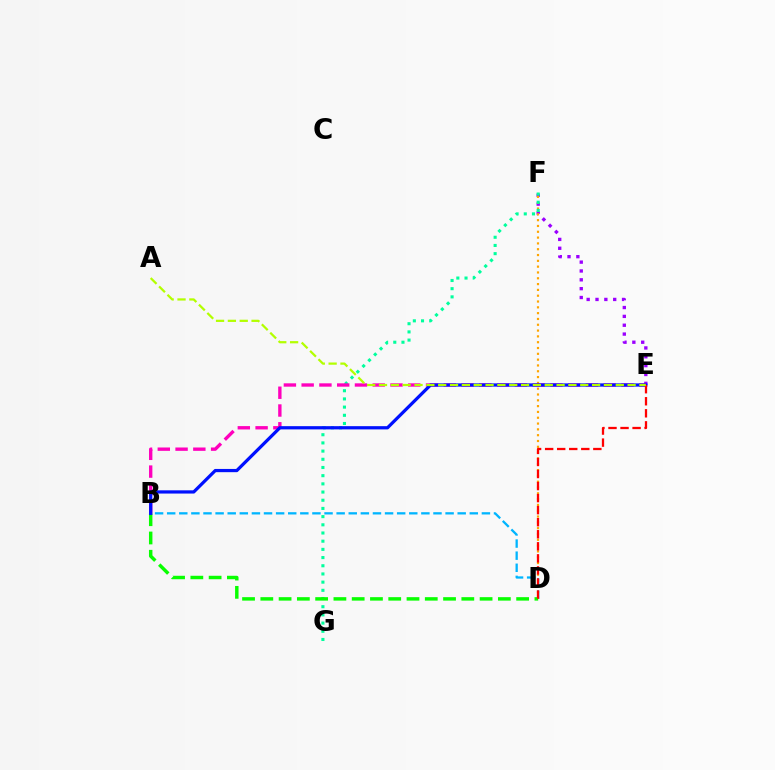{('E', 'F'): [{'color': '#9b00ff', 'line_style': 'dotted', 'thickness': 2.4}], ('B', 'D'): [{'color': '#00b5ff', 'line_style': 'dashed', 'thickness': 1.64}, {'color': '#08ff00', 'line_style': 'dashed', 'thickness': 2.48}], ('D', 'F'): [{'color': '#ffa500', 'line_style': 'dotted', 'thickness': 1.58}], ('F', 'G'): [{'color': '#00ff9d', 'line_style': 'dotted', 'thickness': 2.23}], ('B', 'E'): [{'color': '#ff00bd', 'line_style': 'dashed', 'thickness': 2.41}, {'color': '#0010ff', 'line_style': 'solid', 'thickness': 2.33}], ('D', 'E'): [{'color': '#ff0000', 'line_style': 'dashed', 'thickness': 1.64}], ('A', 'E'): [{'color': '#b3ff00', 'line_style': 'dashed', 'thickness': 1.61}]}